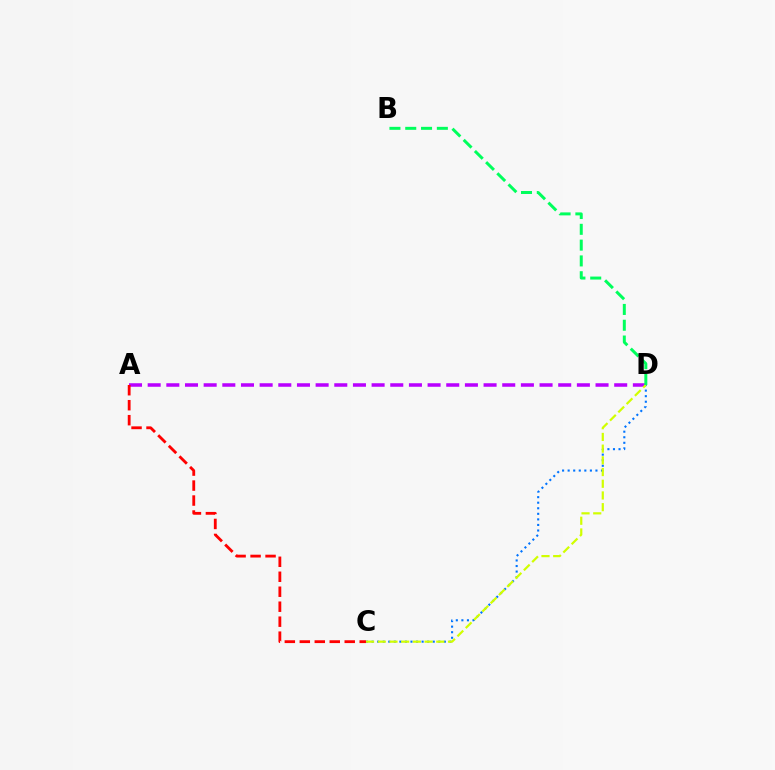{('A', 'D'): [{'color': '#b900ff', 'line_style': 'dashed', 'thickness': 2.54}], ('C', 'D'): [{'color': '#0074ff', 'line_style': 'dotted', 'thickness': 1.51}, {'color': '#d1ff00', 'line_style': 'dashed', 'thickness': 1.59}], ('A', 'C'): [{'color': '#ff0000', 'line_style': 'dashed', 'thickness': 2.03}], ('B', 'D'): [{'color': '#00ff5c', 'line_style': 'dashed', 'thickness': 2.15}]}